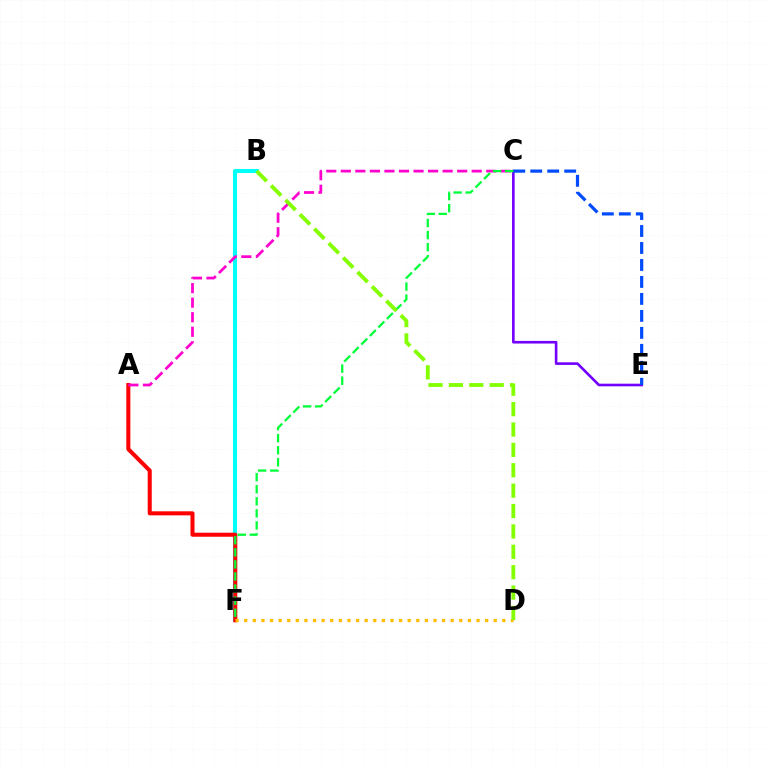{('B', 'F'): [{'color': '#00fff6', 'line_style': 'solid', 'thickness': 2.92}], ('A', 'F'): [{'color': '#ff0000', 'line_style': 'solid', 'thickness': 2.91}], ('D', 'F'): [{'color': '#ffbd00', 'line_style': 'dotted', 'thickness': 2.34}], ('C', 'E'): [{'color': '#7200ff', 'line_style': 'solid', 'thickness': 1.89}, {'color': '#004bff', 'line_style': 'dashed', 'thickness': 2.31}], ('A', 'C'): [{'color': '#ff00cf', 'line_style': 'dashed', 'thickness': 1.98}], ('C', 'F'): [{'color': '#00ff39', 'line_style': 'dashed', 'thickness': 1.64}], ('B', 'D'): [{'color': '#84ff00', 'line_style': 'dashed', 'thickness': 2.77}]}